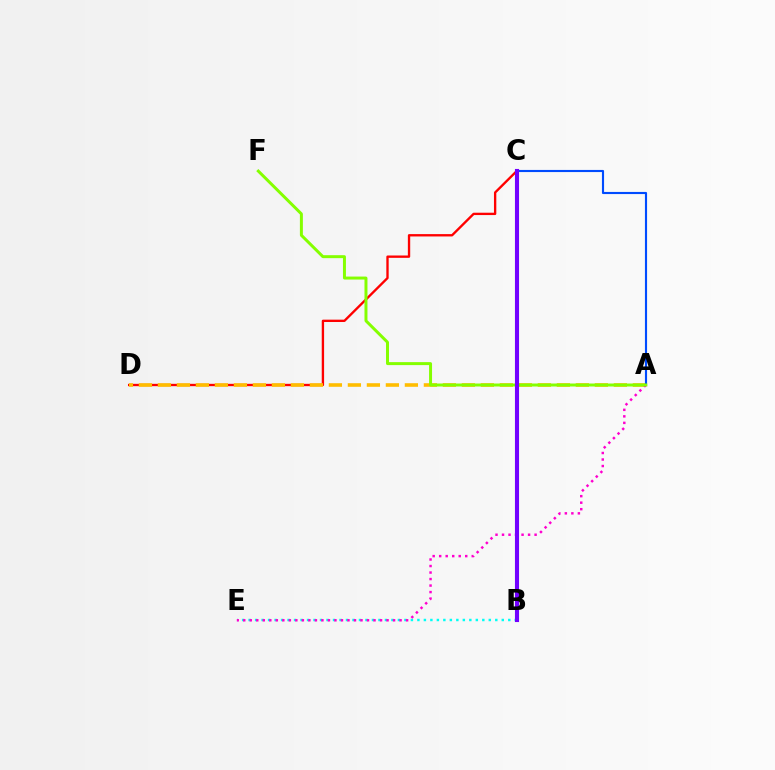{('C', 'D'): [{'color': '#ff0000', 'line_style': 'solid', 'thickness': 1.69}], ('A', 'D'): [{'color': '#ffbd00', 'line_style': 'dashed', 'thickness': 2.58}], ('B', 'E'): [{'color': '#00fff6', 'line_style': 'dotted', 'thickness': 1.76}], ('A', 'C'): [{'color': '#004bff', 'line_style': 'solid', 'thickness': 1.54}], ('B', 'C'): [{'color': '#00ff39', 'line_style': 'dotted', 'thickness': 1.7}, {'color': '#7200ff', 'line_style': 'solid', 'thickness': 2.95}], ('A', 'E'): [{'color': '#ff00cf', 'line_style': 'dotted', 'thickness': 1.77}], ('A', 'F'): [{'color': '#84ff00', 'line_style': 'solid', 'thickness': 2.14}]}